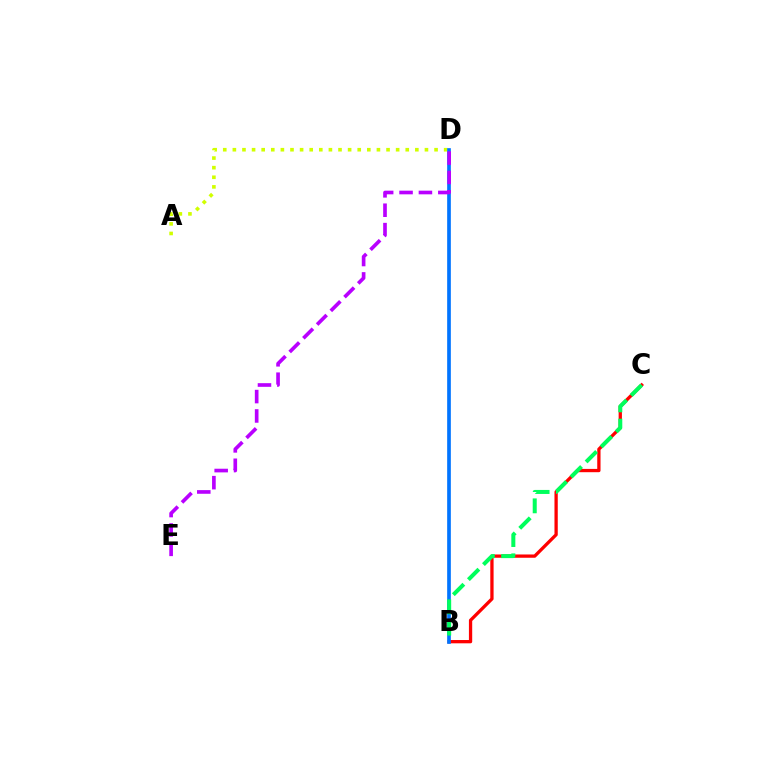{('A', 'D'): [{'color': '#d1ff00', 'line_style': 'dotted', 'thickness': 2.61}], ('B', 'C'): [{'color': '#ff0000', 'line_style': 'solid', 'thickness': 2.37}, {'color': '#00ff5c', 'line_style': 'dashed', 'thickness': 2.89}], ('B', 'D'): [{'color': '#0074ff', 'line_style': 'solid', 'thickness': 2.64}], ('D', 'E'): [{'color': '#b900ff', 'line_style': 'dashed', 'thickness': 2.63}]}